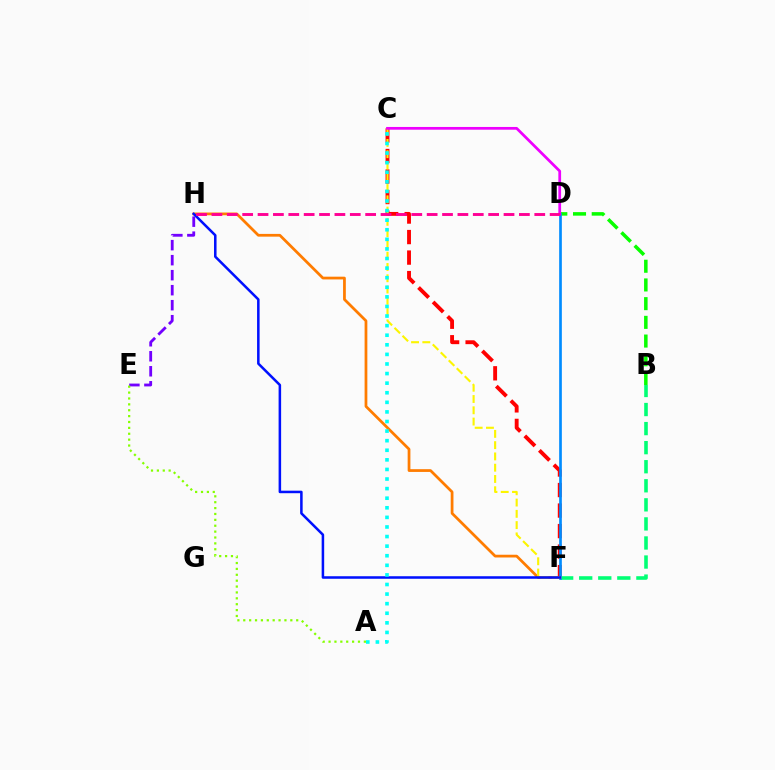{('B', 'D'): [{'color': '#08ff00', 'line_style': 'dashed', 'thickness': 2.54}], ('C', 'F'): [{'color': '#ff0000', 'line_style': 'dashed', 'thickness': 2.79}, {'color': '#fcf500', 'line_style': 'dashed', 'thickness': 1.53}], ('E', 'H'): [{'color': '#7200ff', 'line_style': 'dashed', 'thickness': 2.04}], ('B', 'F'): [{'color': '#00ff74', 'line_style': 'dashed', 'thickness': 2.59}], ('D', 'F'): [{'color': '#008cff', 'line_style': 'solid', 'thickness': 1.93}], ('F', 'H'): [{'color': '#ff7c00', 'line_style': 'solid', 'thickness': 1.98}, {'color': '#0010ff', 'line_style': 'solid', 'thickness': 1.82}], ('C', 'D'): [{'color': '#ee00ff', 'line_style': 'solid', 'thickness': 1.97}], ('A', 'E'): [{'color': '#84ff00', 'line_style': 'dotted', 'thickness': 1.6}], ('D', 'H'): [{'color': '#ff0094', 'line_style': 'dashed', 'thickness': 2.09}], ('A', 'C'): [{'color': '#00fff6', 'line_style': 'dotted', 'thickness': 2.6}]}